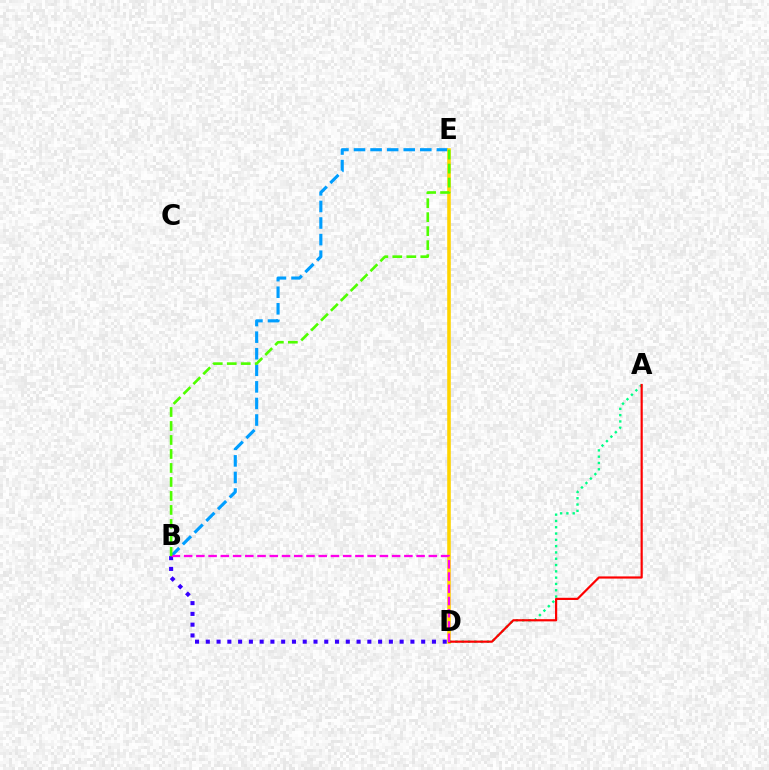{('B', 'E'): [{'color': '#009eff', 'line_style': 'dashed', 'thickness': 2.25}, {'color': '#4fff00', 'line_style': 'dashed', 'thickness': 1.9}], ('D', 'E'): [{'color': '#ffd500', 'line_style': 'solid', 'thickness': 2.58}], ('A', 'D'): [{'color': '#00ff86', 'line_style': 'dotted', 'thickness': 1.71}, {'color': '#ff0000', 'line_style': 'solid', 'thickness': 1.58}], ('B', 'D'): [{'color': '#3700ff', 'line_style': 'dotted', 'thickness': 2.93}, {'color': '#ff00ed', 'line_style': 'dashed', 'thickness': 1.66}]}